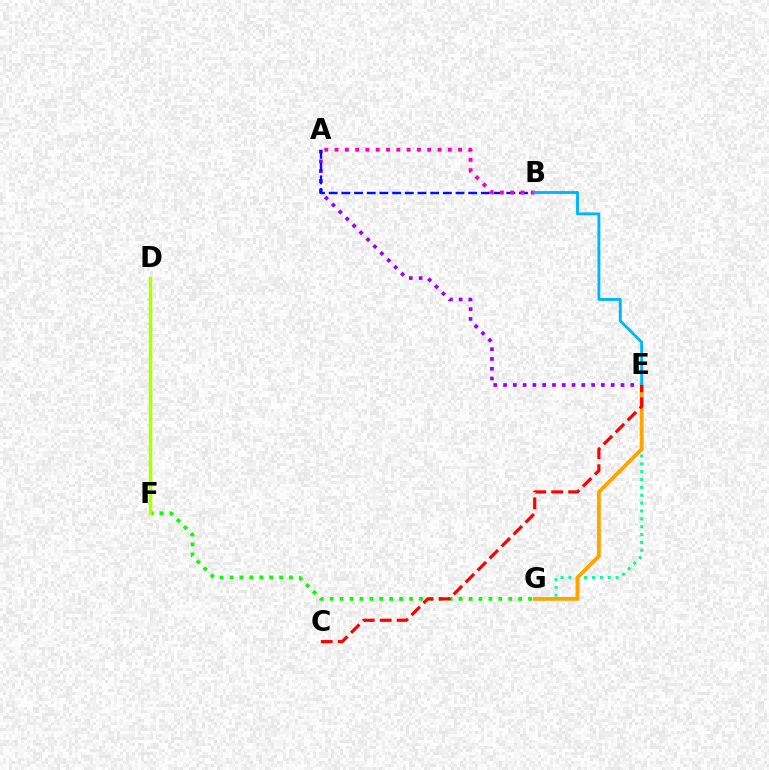{('A', 'E'): [{'color': '#9b00ff', 'line_style': 'dotted', 'thickness': 2.66}], ('E', 'G'): [{'color': '#00ff9d', 'line_style': 'dotted', 'thickness': 2.14}, {'color': '#ffa500', 'line_style': 'solid', 'thickness': 2.73}], ('A', 'B'): [{'color': '#0010ff', 'line_style': 'dashed', 'thickness': 1.72}, {'color': '#ff00bd', 'line_style': 'dotted', 'thickness': 2.8}], ('F', 'G'): [{'color': '#08ff00', 'line_style': 'dotted', 'thickness': 2.69}], ('B', 'E'): [{'color': '#00b5ff', 'line_style': 'solid', 'thickness': 2.08}], ('C', 'E'): [{'color': '#ff0000', 'line_style': 'dashed', 'thickness': 2.3}], ('D', 'F'): [{'color': '#b3ff00', 'line_style': 'solid', 'thickness': 2.51}]}